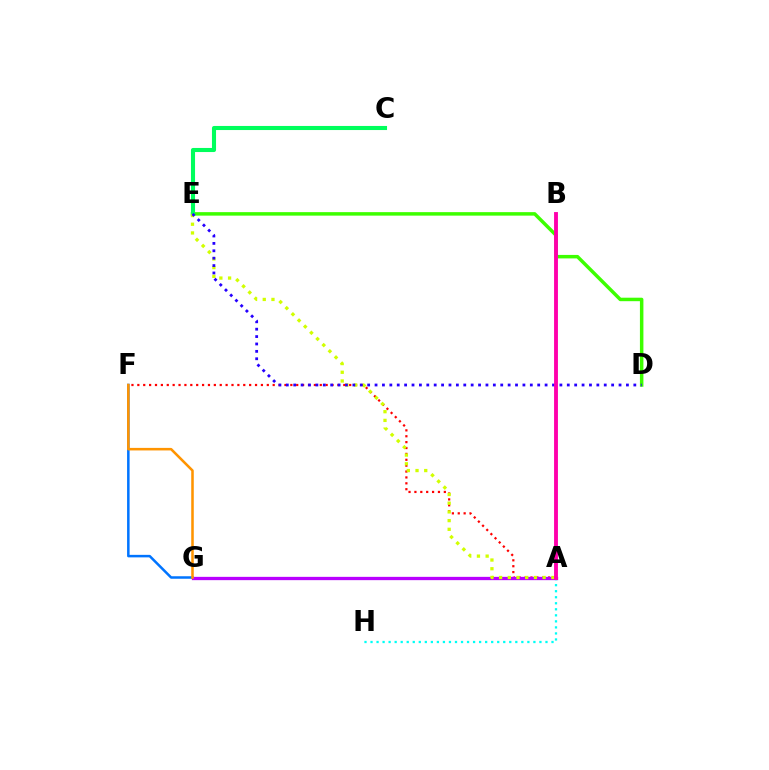{('D', 'E'): [{'color': '#3dff00', 'line_style': 'solid', 'thickness': 2.51}, {'color': '#2500ff', 'line_style': 'dotted', 'thickness': 2.01}], ('C', 'E'): [{'color': '#00ff5c', 'line_style': 'solid', 'thickness': 2.94}], ('A', 'F'): [{'color': '#ff0000', 'line_style': 'dotted', 'thickness': 1.6}], ('F', 'G'): [{'color': '#0074ff', 'line_style': 'solid', 'thickness': 1.81}, {'color': '#ff9400', 'line_style': 'solid', 'thickness': 1.84}], ('A', 'G'): [{'color': '#b900ff', 'line_style': 'solid', 'thickness': 2.37}], ('A', 'E'): [{'color': '#d1ff00', 'line_style': 'dotted', 'thickness': 2.37}], ('A', 'H'): [{'color': '#00fff6', 'line_style': 'dotted', 'thickness': 1.64}], ('A', 'B'): [{'color': '#ff00ac', 'line_style': 'solid', 'thickness': 2.79}]}